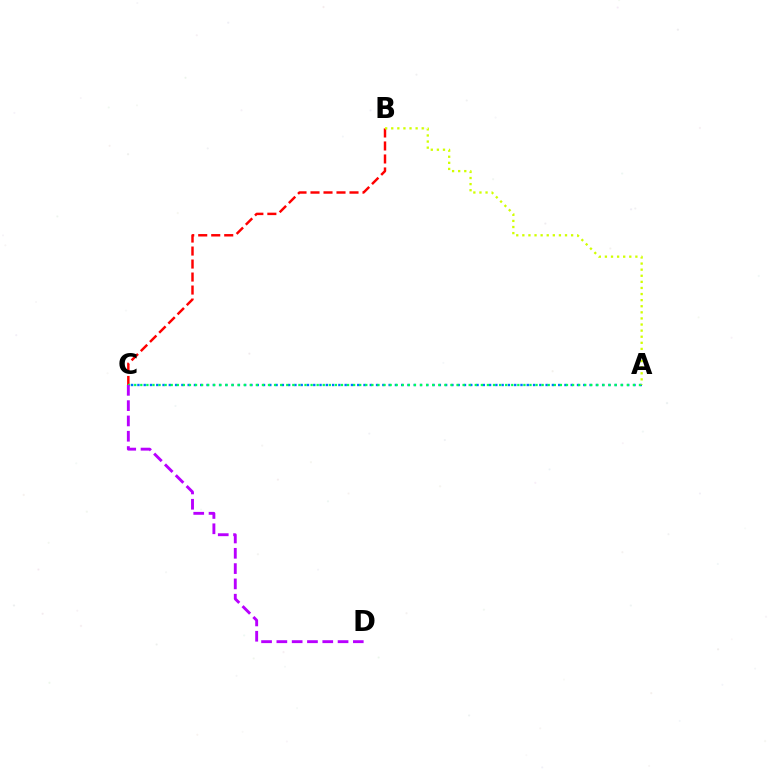{('A', 'C'): [{'color': '#0074ff', 'line_style': 'dotted', 'thickness': 1.71}, {'color': '#00ff5c', 'line_style': 'dotted', 'thickness': 1.65}], ('B', 'C'): [{'color': '#ff0000', 'line_style': 'dashed', 'thickness': 1.77}], ('C', 'D'): [{'color': '#b900ff', 'line_style': 'dashed', 'thickness': 2.08}], ('A', 'B'): [{'color': '#d1ff00', 'line_style': 'dotted', 'thickness': 1.66}]}